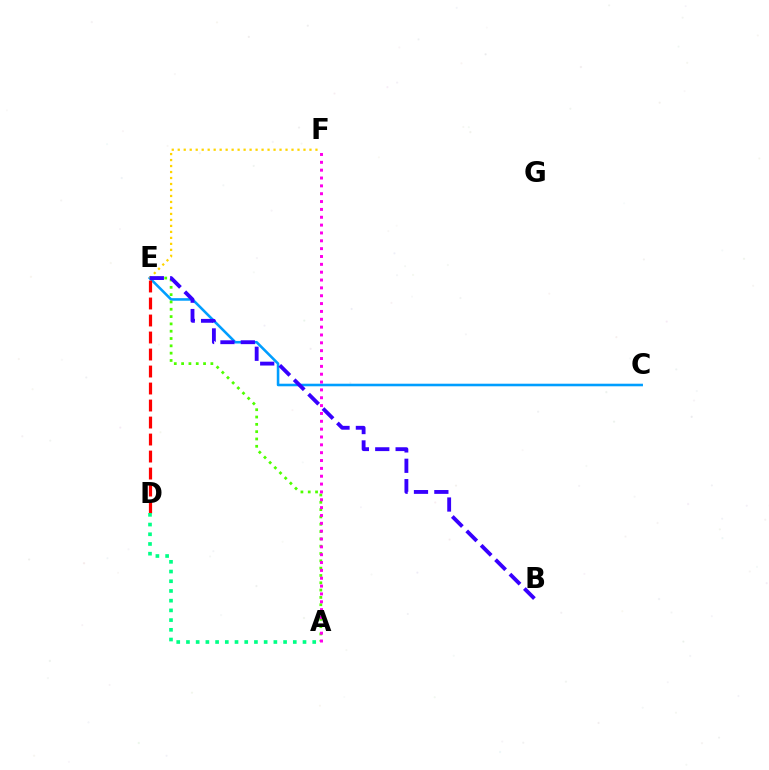{('C', 'E'): [{'color': '#009eff', 'line_style': 'solid', 'thickness': 1.85}], ('A', 'E'): [{'color': '#4fff00', 'line_style': 'dotted', 'thickness': 1.99}], ('A', 'F'): [{'color': '#ff00ed', 'line_style': 'dotted', 'thickness': 2.13}], ('E', 'F'): [{'color': '#ffd500', 'line_style': 'dotted', 'thickness': 1.63}], ('B', 'E'): [{'color': '#3700ff', 'line_style': 'dashed', 'thickness': 2.77}], ('D', 'E'): [{'color': '#ff0000', 'line_style': 'dashed', 'thickness': 2.31}], ('A', 'D'): [{'color': '#00ff86', 'line_style': 'dotted', 'thickness': 2.64}]}